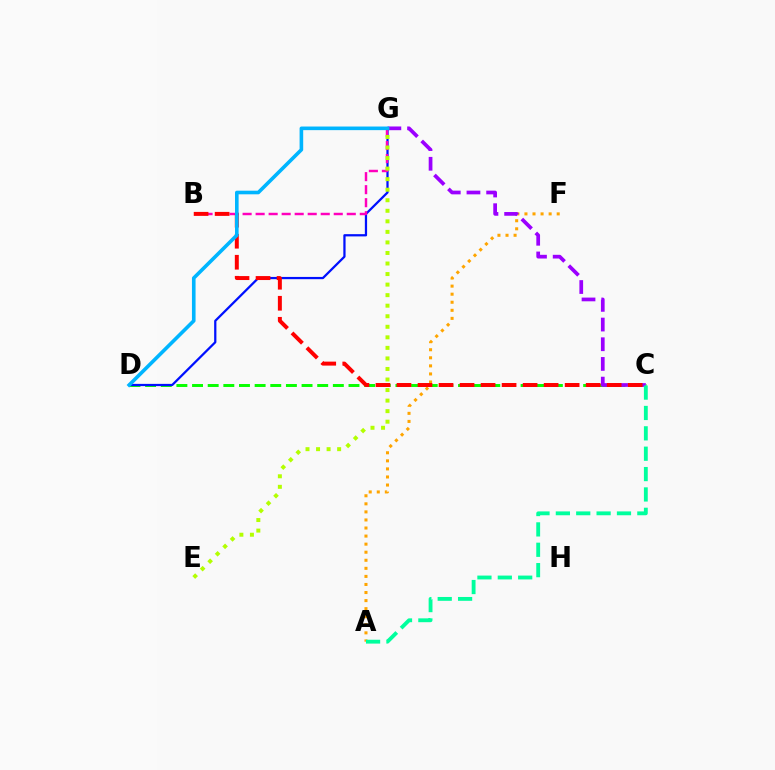{('A', 'F'): [{'color': '#ffa500', 'line_style': 'dotted', 'thickness': 2.19}], ('C', 'D'): [{'color': '#08ff00', 'line_style': 'dashed', 'thickness': 2.13}], ('C', 'G'): [{'color': '#9b00ff', 'line_style': 'dashed', 'thickness': 2.67}], ('A', 'C'): [{'color': '#00ff9d', 'line_style': 'dashed', 'thickness': 2.77}], ('D', 'G'): [{'color': '#0010ff', 'line_style': 'solid', 'thickness': 1.62}, {'color': '#00b5ff', 'line_style': 'solid', 'thickness': 2.6}], ('B', 'G'): [{'color': '#ff00bd', 'line_style': 'dashed', 'thickness': 1.77}], ('B', 'C'): [{'color': '#ff0000', 'line_style': 'dashed', 'thickness': 2.86}], ('E', 'G'): [{'color': '#b3ff00', 'line_style': 'dotted', 'thickness': 2.87}]}